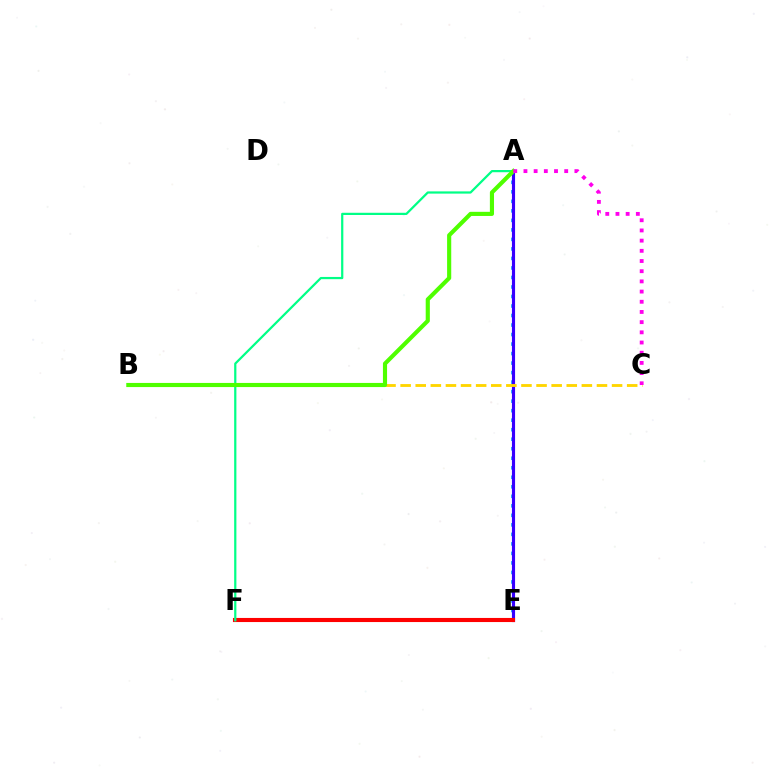{('A', 'E'): [{'color': '#009eff', 'line_style': 'dotted', 'thickness': 2.59}, {'color': '#3700ff', 'line_style': 'solid', 'thickness': 2.26}], ('E', 'F'): [{'color': '#ff0000', 'line_style': 'solid', 'thickness': 2.95}], ('B', 'C'): [{'color': '#ffd500', 'line_style': 'dashed', 'thickness': 2.05}], ('A', 'F'): [{'color': '#00ff86', 'line_style': 'solid', 'thickness': 1.6}], ('A', 'B'): [{'color': '#4fff00', 'line_style': 'solid', 'thickness': 2.98}], ('A', 'C'): [{'color': '#ff00ed', 'line_style': 'dotted', 'thickness': 2.77}]}